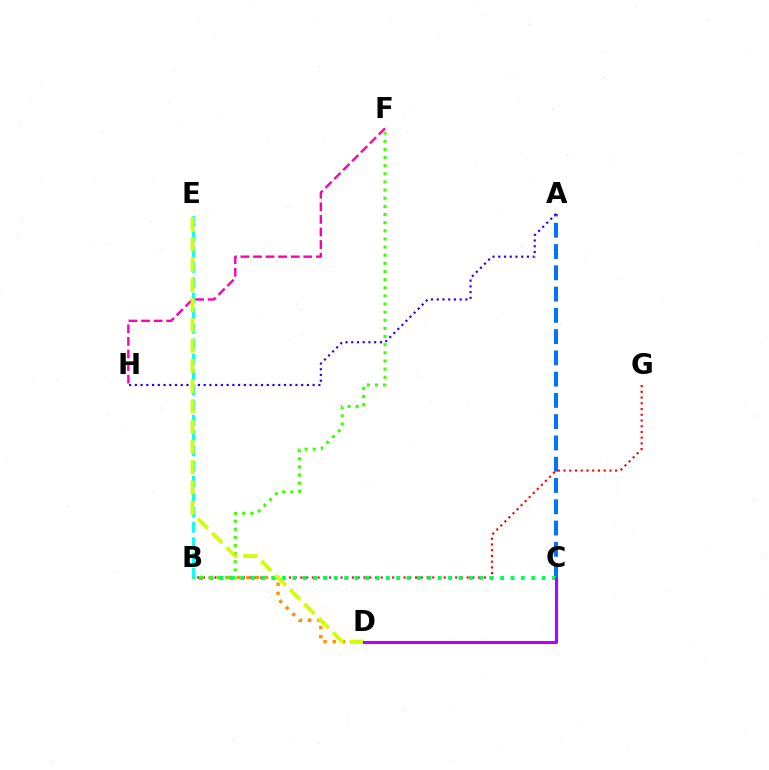{('A', 'C'): [{'color': '#0074ff', 'line_style': 'dashed', 'thickness': 2.89}], ('B', 'G'): [{'color': '#ff0000', 'line_style': 'dotted', 'thickness': 1.56}], ('A', 'H'): [{'color': '#2500ff', 'line_style': 'dotted', 'thickness': 1.56}], ('B', 'D'): [{'color': '#ff9400', 'line_style': 'dotted', 'thickness': 2.5}], ('B', 'C'): [{'color': '#00ff5c', 'line_style': 'dotted', 'thickness': 2.82}], ('F', 'H'): [{'color': '#ff00ac', 'line_style': 'dashed', 'thickness': 1.71}], ('B', 'F'): [{'color': '#3dff00', 'line_style': 'dotted', 'thickness': 2.21}], ('B', 'E'): [{'color': '#00fff6', 'line_style': 'dashed', 'thickness': 2.08}], ('D', 'E'): [{'color': '#d1ff00', 'line_style': 'dashed', 'thickness': 2.75}], ('C', 'D'): [{'color': '#b900ff', 'line_style': 'solid', 'thickness': 2.21}]}